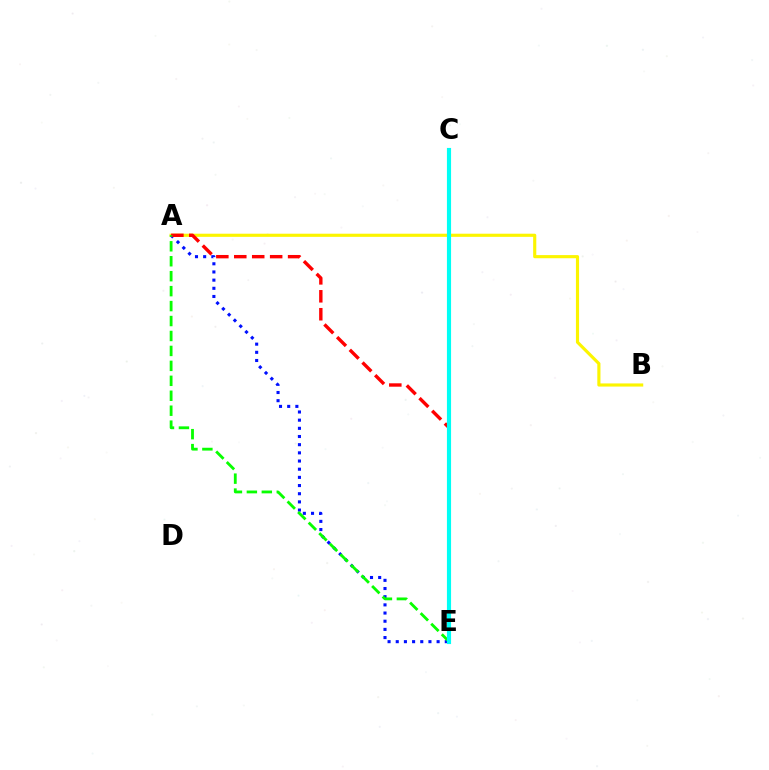{('A', 'B'): [{'color': '#fcf500', 'line_style': 'solid', 'thickness': 2.26}], ('A', 'E'): [{'color': '#0010ff', 'line_style': 'dotted', 'thickness': 2.22}, {'color': '#ff0000', 'line_style': 'dashed', 'thickness': 2.44}, {'color': '#08ff00', 'line_style': 'dashed', 'thickness': 2.03}], ('C', 'E'): [{'color': '#ee00ff', 'line_style': 'solid', 'thickness': 1.95}, {'color': '#00fff6', 'line_style': 'solid', 'thickness': 2.98}]}